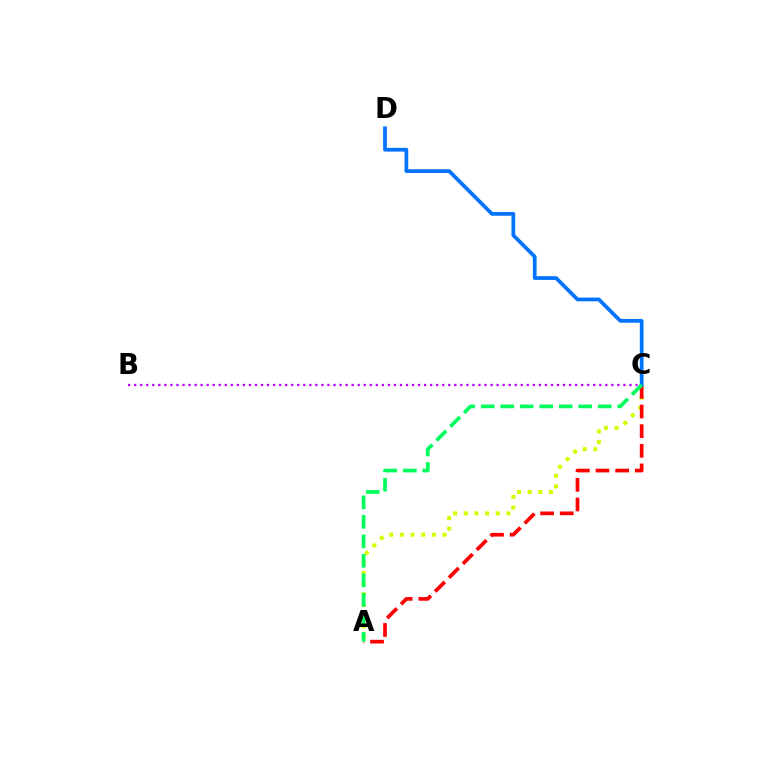{('A', 'C'): [{'color': '#d1ff00', 'line_style': 'dotted', 'thickness': 2.9}, {'color': '#ff0000', 'line_style': 'dashed', 'thickness': 2.67}, {'color': '#00ff5c', 'line_style': 'dashed', 'thickness': 2.65}], ('B', 'C'): [{'color': '#b900ff', 'line_style': 'dotted', 'thickness': 1.64}], ('C', 'D'): [{'color': '#0074ff', 'line_style': 'solid', 'thickness': 2.69}]}